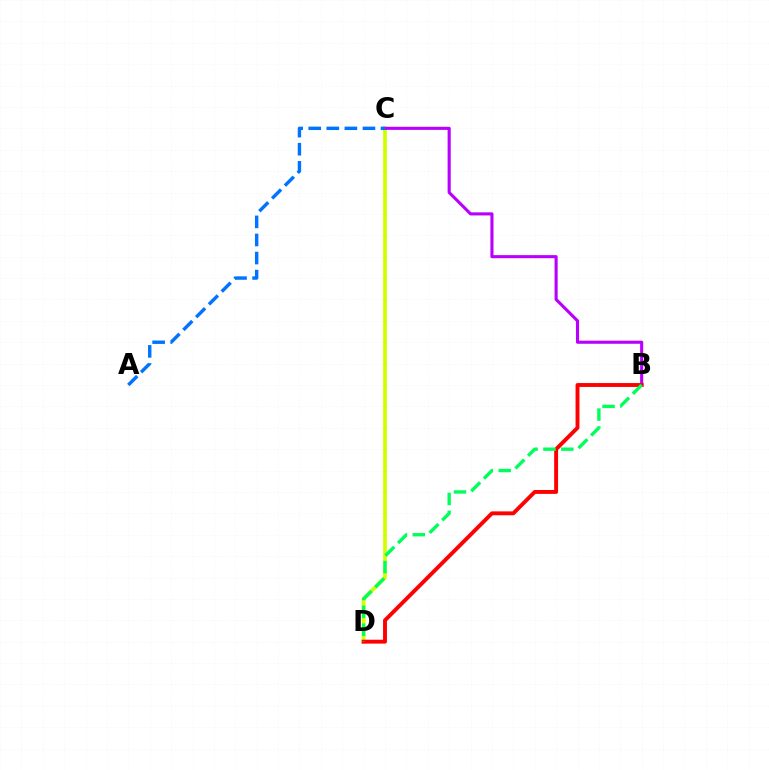{('C', 'D'): [{'color': '#d1ff00', 'line_style': 'solid', 'thickness': 2.72}], ('B', 'C'): [{'color': '#b900ff', 'line_style': 'solid', 'thickness': 2.23}], ('B', 'D'): [{'color': '#ff0000', 'line_style': 'solid', 'thickness': 2.81}, {'color': '#00ff5c', 'line_style': 'dashed', 'thickness': 2.43}], ('A', 'C'): [{'color': '#0074ff', 'line_style': 'dashed', 'thickness': 2.46}]}